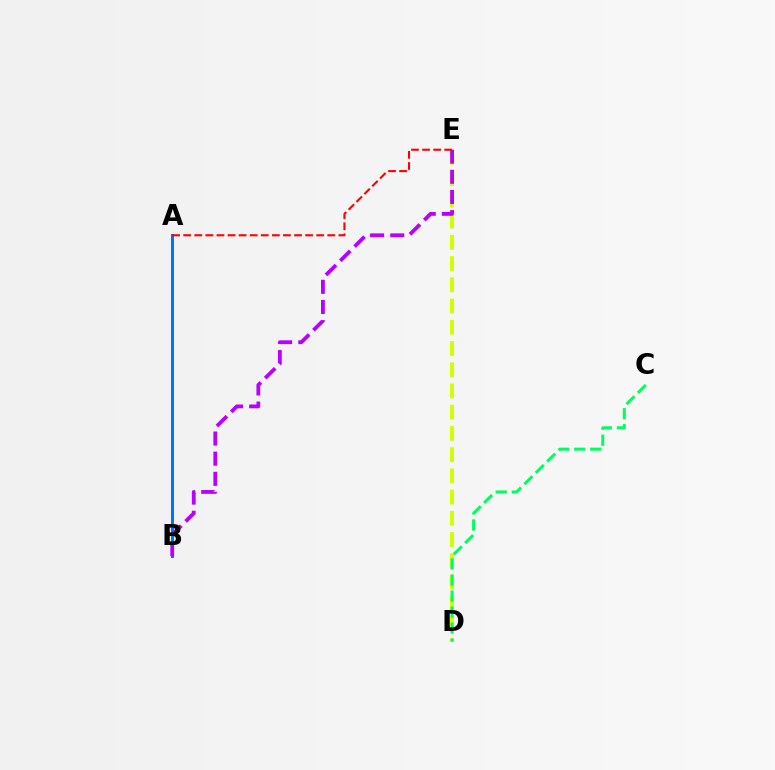{('A', 'B'): [{'color': '#0074ff', 'line_style': 'solid', 'thickness': 2.18}], ('D', 'E'): [{'color': '#d1ff00', 'line_style': 'dashed', 'thickness': 2.88}], ('B', 'E'): [{'color': '#b900ff', 'line_style': 'dashed', 'thickness': 2.74}], ('C', 'D'): [{'color': '#00ff5c', 'line_style': 'dashed', 'thickness': 2.18}], ('A', 'E'): [{'color': '#ff0000', 'line_style': 'dashed', 'thickness': 1.51}]}